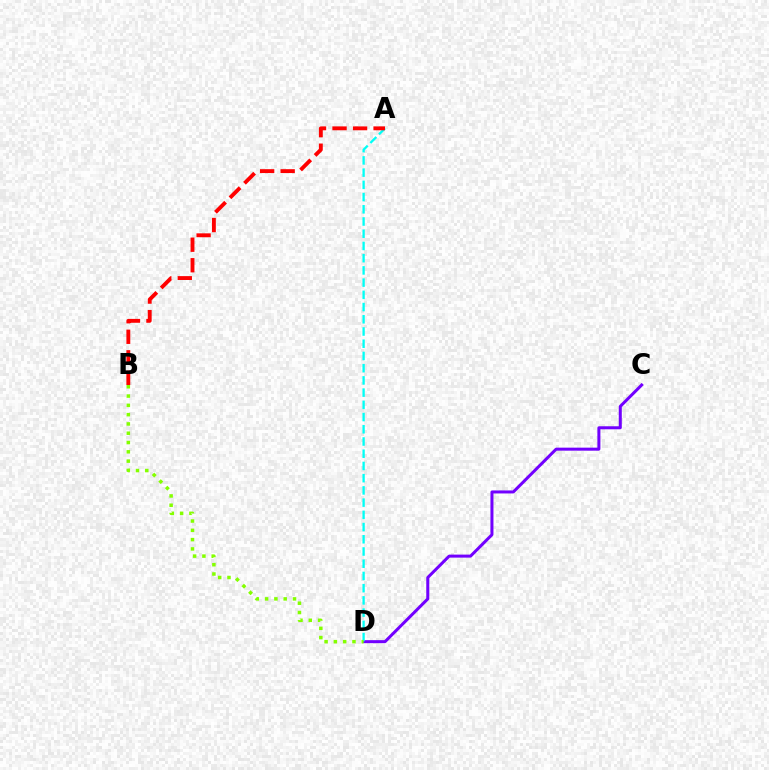{('C', 'D'): [{'color': '#7200ff', 'line_style': 'solid', 'thickness': 2.17}], ('A', 'D'): [{'color': '#00fff6', 'line_style': 'dashed', 'thickness': 1.66}], ('B', 'D'): [{'color': '#84ff00', 'line_style': 'dotted', 'thickness': 2.53}], ('A', 'B'): [{'color': '#ff0000', 'line_style': 'dashed', 'thickness': 2.79}]}